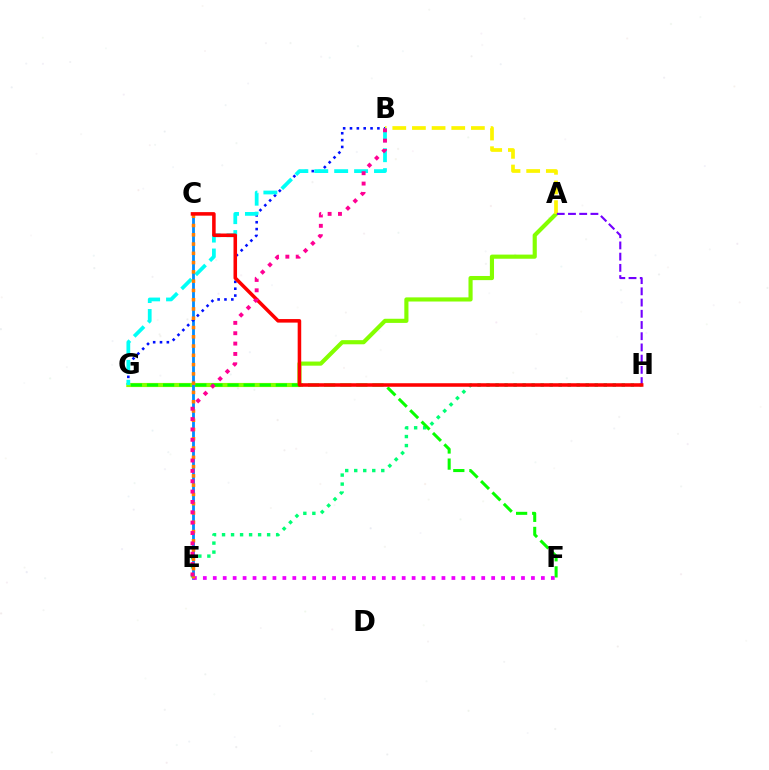{('A', 'G'): [{'color': '#84ff00', 'line_style': 'solid', 'thickness': 2.98}], ('E', 'H'): [{'color': '#00ff74', 'line_style': 'dotted', 'thickness': 2.45}], ('A', 'B'): [{'color': '#fcf500', 'line_style': 'dashed', 'thickness': 2.67}], ('C', 'E'): [{'color': '#008cff', 'line_style': 'solid', 'thickness': 2.03}, {'color': '#ff7c00', 'line_style': 'dotted', 'thickness': 2.52}], ('B', 'G'): [{'color': '#0010ff', 'line_style': 'dotted', 'thickness': 1.86}, {'color': '#00fff6', 'line_style': 'dashed', 'thickness': 2.71}], ('F', 'G'): [{'color': '#08ff00', 'line_style': 'dashed', 'thickness': 2.19}], ('A', 'H'): [{'color': '#7200ff', 'line_style': 'dashed', 'thickness': 1.52}], ('E', 'F'): [{'color': '#ee00ff', 'line_style': 'dotted', 'thickness': 2.7}], ('C', 'H'): [{'color': '#ff0000', 'line_style': 'solid', 'thickness': 2.55}], ('B', 'E'): [{'color': '#ff0094', 'line_style': 'dotted', 'thickness': 2.81}]}